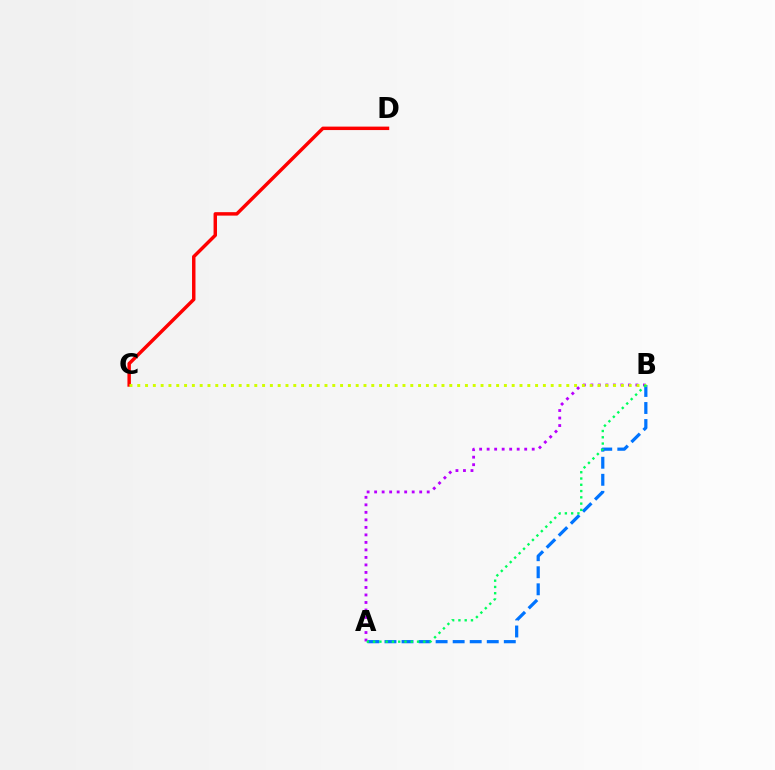{('A', 'B'): [{'color': '#0074ff', 'line_style': 'dashed', 'thickness': 2.32}, {'color': '#b900ff', 'line_style': 'dotted', 'thickness': 2.04}, {'color': '#00ff5c', 'line_style': 'dotted', 'thickness': 1.7}], ('C', 'D'): [{'color': '#ff0000', 'line_style': 'solid', 'thickness': 2.48}], ('B', 'C'): [{'color': '#d1ff00', 'line_style': 'dotted', 'thickness': 2.12}]}